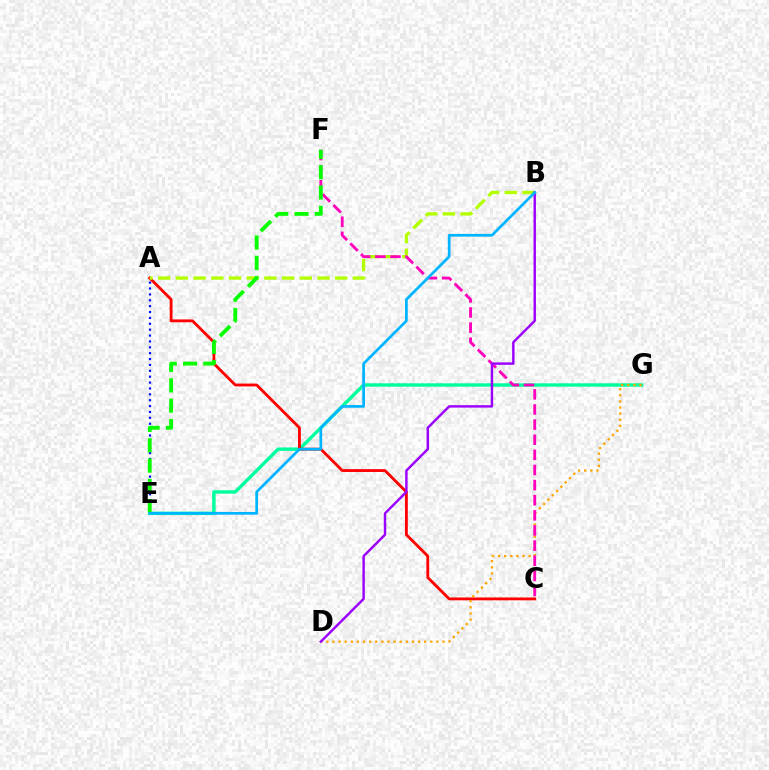{('E', 'G'): [{'color': '#00ff9d', 'line_style': 'solid', 'thickness': 2.46}], ('A', 'C'): [{'color': '#ff0000', 'line_style': 'solid', 'thickness': 2.04}], ('D', 'G'): [{'color': '#ffa500', 'line_style': 'dotted', 'thickness': 1.66}], ('A', 'B'): [{'color': '#b3ff00', 'line_style': 'dashed', 'thickness': 2.4}], ('C', 'F'): [{'color': '#ff00bd', 'line_style': 'dashed', 'thickness': 2.05}], ('A', 'E'): [{'color': '#0010ff', 'line_style': 'dotted', 'thickness': 1.6}], ('B', 'D'): [{'color': '#9b00ff', 'line_style': 'solid', 'thickness': 1.75}], ('E', 'F'): [{'color': '#08ff00', 'line_style': 'dashed', 'thickness': 2.76}], ('B', 'E'): [{'color': '#00b5ff', 'line_style': 'solid', 'thickness': 1.97}]}